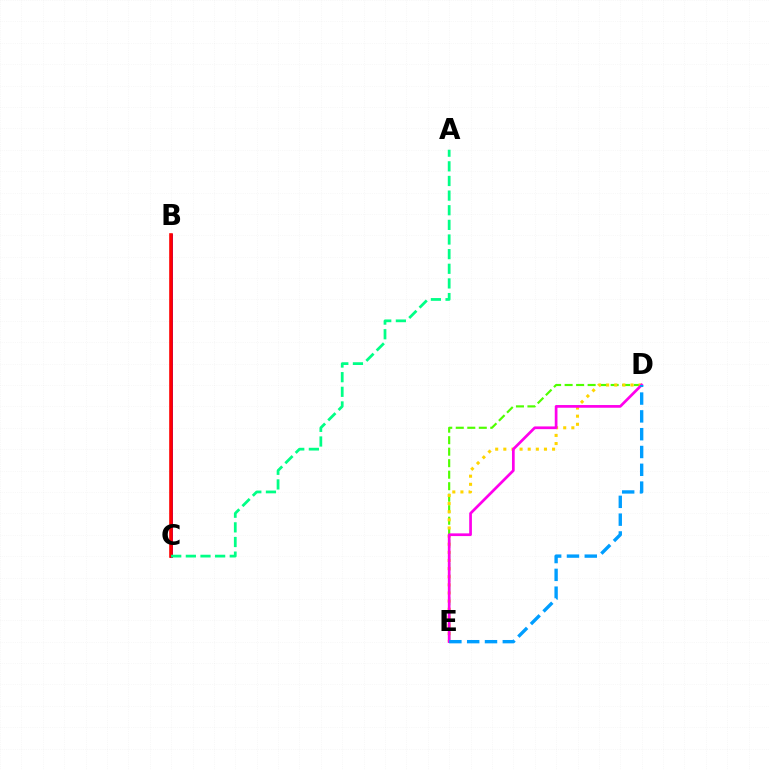{('D', 'E'): [{'color': '#4fff00', 'line_style': 'dashed', 'thickness': 1.56}, {'color': '#ffd500', 'line_style': 'dotted', 'thickness': 2.21}, {'color': '#ff00ed', 'line_style': 'solid', 'thickness': 1.95}, {'color': '#009eff', 'line_style': 'dashed', 'thickness': 2.42}], ('B', 'C'): [{'color': '#3700ff', 'line_style': 'solid', 'thickness': 2.06}, {'color': '#ff0000', 'line_style': 'solid', 'thickness': 2.61}], ('A', 'C'): [{'color': '#00ff86', 'line_style': 'dashed', 'thickness': 1.99}]}